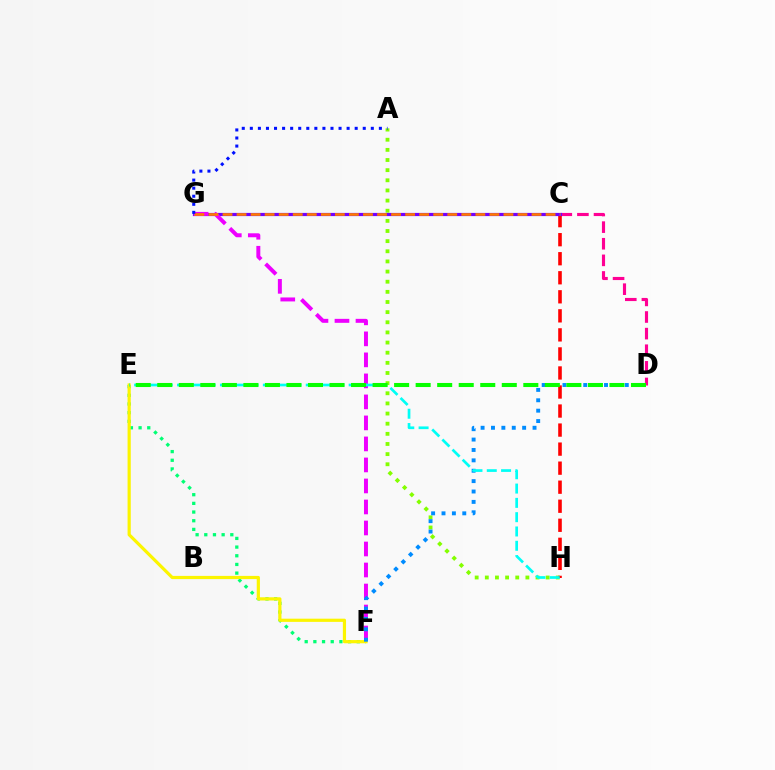{('E', 'F'): [{'color': '#00ff74', 'line_style': 'dotted', 'thickness': 2.36}, {'color': '#fcf500', 'line_style': 'solid', 'thickness': 2.3}], ('A', 'H'): [{'color': '#84ff00', 'line_style': 'dotted', 'thickness': 2.76}], ('C', 'D'): [{'color': '#ff0094', 'line_style': 'dashed', 'thickness': 2.26}], ('C', 'H'): [{'color': '#ff0000', 'line_style': 'dashed', 'thickness': 2.59}], ('C', 'G'): [{'color': '#7200ff', 'line_style': 'solid', 'thickness': 2.3}, {'color': '#ff7c00', 'line_style': 'dashed', 'thickness': 1.91}], ('F', 'G'): [{'color': '#ee00ff', 'line_style': 'dashed', 'thickness': 2.85}], ('D', 'F'): [{'color': '#008cff', 'line_style': 'dotted', 'thickness': 2.82}], ('E', 'H'): [{'color': '#00fff6', 'line_style': 'dashed', 'thickness': 1.94}], ('D', 'E'): [{'color': '#08ff00', 'line_style': 'dashed', 'thickness': 2.93}], ('A', 'G'): [{'color': '#0010ff', 'line_style': 'dotted', 'thickness': 2.19}]}